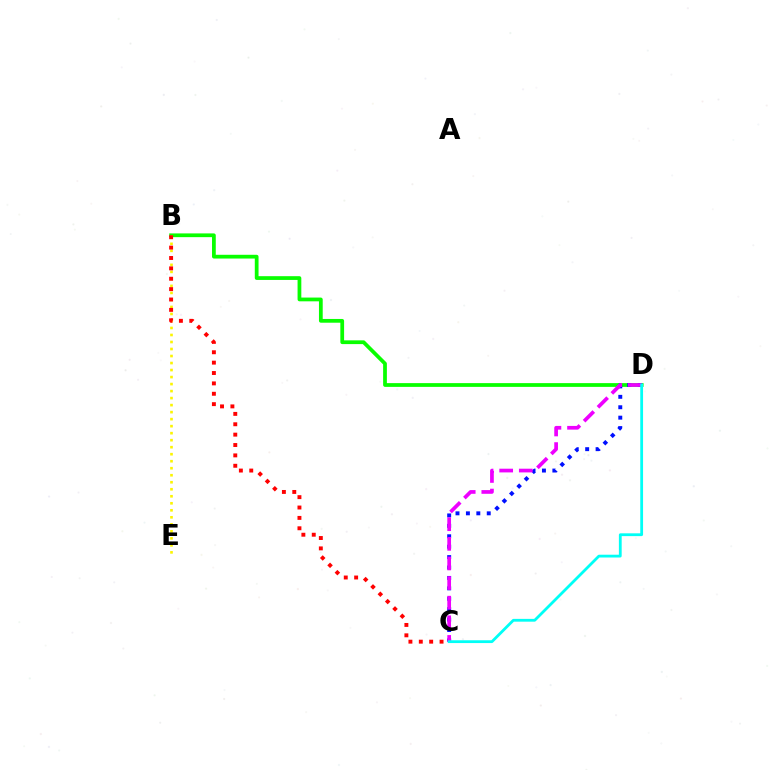{('B', 'D'): [{'color': '#08ff00', 'line_style': 'solid', 'thickness': 2.7}], ('C', 'D'): [{'color': '#0010ff', 'line_style': 'dotted', 'thickness': 2.83}, {'color': '#ee00ff', 'line_style': 'dashed', 'thickness': 2.67}, {'color': '#00fff6', 'line_style': 'solid', 'thickness': 2.01}], ('B', 'E'): [{'color': '#fcf500', 'line_style': 'dotted', 'thickness': 1.91}], ('B', 'C'): [{'color': '#ff0000', 'line_style': 'dotted', 'thickness': 2.82}]}